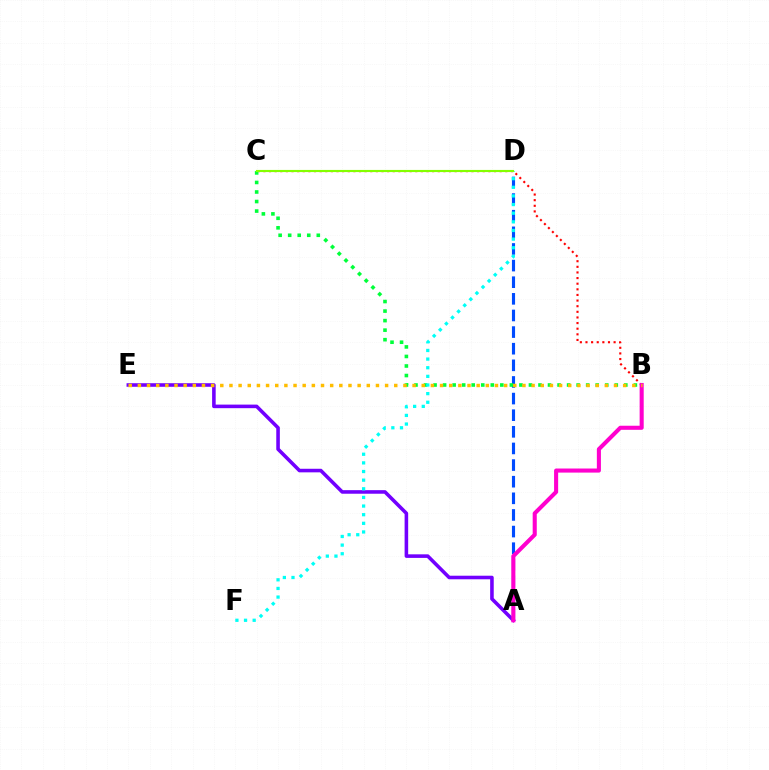{('B', 'C'): [{'color': '#ff0000', 'line_style': 'dotted', 'thickness': 1.53}, {'color': '#00ff39', 'line_style': 'dotted', 'thickness': 2.59}], ('A', 'D'): [{'color': '#004bff', 'line_style': 'dashed', 'thickness': 2.26}], ('A', 'E'): [{'color': '#7200ff', 'line_style': 'solid', 'thickness': 2.57}], ('D', 'F'): [{'color': '#00fff6', 'line_style': 'dotted', 'thickness': 2.35}], ('A', 'B'): [{'color': '#ff00cf', 'line_style': 'solid', 'thickness': 2.94}], ('B', 'E'): [{'color': '#ffbd00', 'line_style': 'dotted', 'thickness': 2.49}], ('C', 'D'): [{'color': '#84ff00', 'line_style': 'solid', 'thickness': 1.54}]}